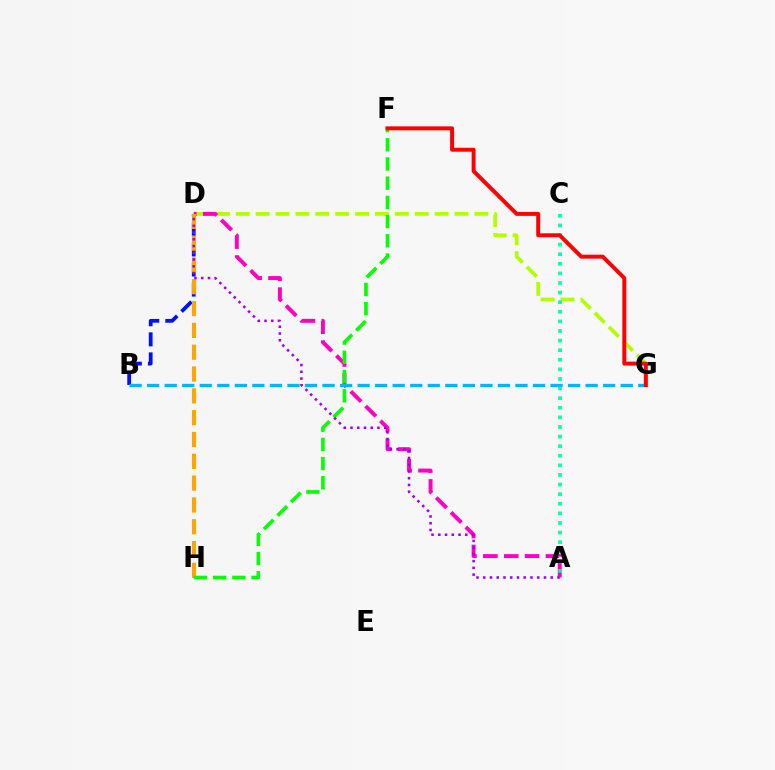{('D', 'G'): [{'color': '#b3ff00', 'line_style': 'dashed', 'thickness': 2.7}], ('A', 'D'): [{'color': '#ff00bd', 'line_style': 'dashed', 'thickness': 2.84}, {'color': '#9b00ff', 'line_style': 'dotted', 'thickness': 1.83}], ('B', 'D'): [{'color': '#0010ff', 'line_style': 'dashed', 'thickness': 2.73}], ('B', 'G'): [{'color': '#00b5ff', 'line_style': 'dashed', 'thickness': 2.38}], ('D', 'H'): [{'color': '#ffa500', 'line_style': 'dashed', 'thickness': 2.96}], ('A', 'C'): [{'color': '#00ff9d', 'line_style': 'dotted', 'thickness': 2.61}], ('F', 'H'): [{'color': '#08ff00', 'line_style': 'dashed', 'thickness': 2.61}], ('F', 'G'): [{'color': '#ff0000', 'line_style': 'solid', 'thickness': 2.85}]}